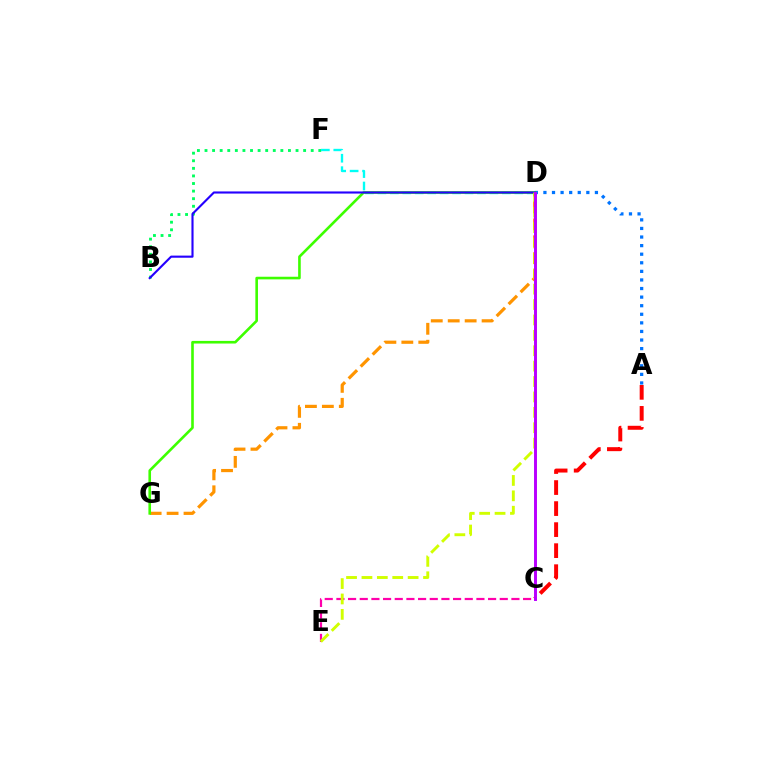{('B', 'F'): [{'color': '#00ff5c', 'line_style': 'dotted', 'thickness': 2.06}], ('C', 'E'): [{'color': '#ff00ac', 'line_style': 'dashed', 'thickness': 1.59}], ('D', 'G'): [{'color': '#ff9400', 'line_style': 'dashed', 'thickness': 2.3}, {'color': '#3dff00', 'line_style': 'solid', 'thickness': 1.88}], ('A', 'D'): [{'color': '#0074ff', 'line_style': 'dotted', 'thickness': 2.33}], ('D', 'F'): [{'color': '#00fff6', 'line_style': 'dashed', 'thickness': 1.69}], ('B', 'D'): [{'color': '#2500ff', 'line_style': 'solid', 'thickness': 1.53}], ('D', 'E'): [{'color': '#d1ff00', 'line_style': 'dashed', 'thickness': 2.09}], ('A', 'C'): [{'color': '#ff0000', 'line_style': 'dashed', 'thickness': 2.86}], ('C', 'D'): [{'color': '#b900ff', 'line_style': 'solid', 'thickness': 2.12}]}